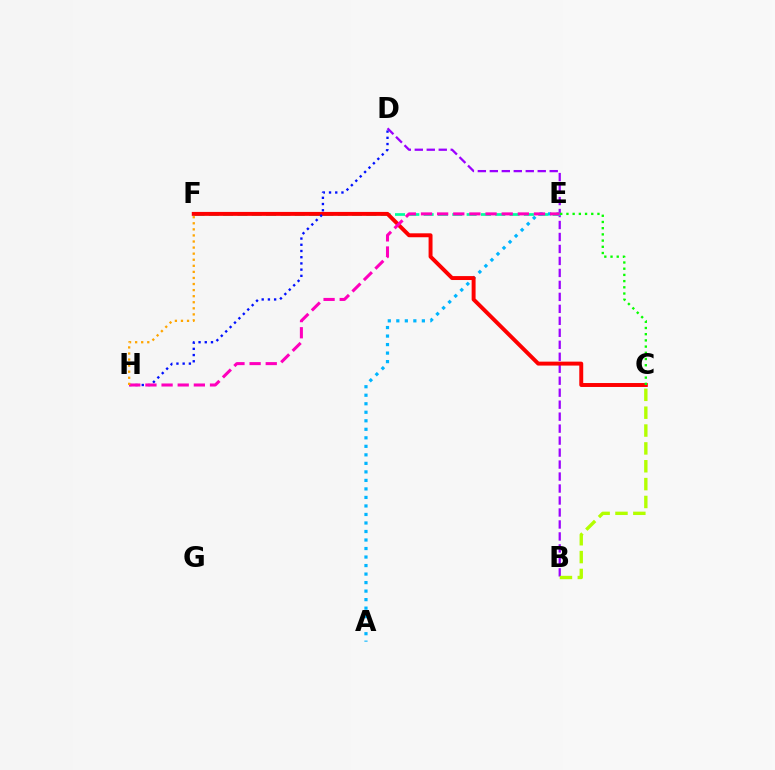{('B', 'D'): [{'color': '#9b00ff', 'line_style': 'dashed', 'thickness': 1.63}], ('E', 'F'): [{'color': '#00ff9d', 'line_style': 'dashed', 'thickness': 1.95}], ('A', 'E'): [{'color': '#00b5ff', 'line_style': 'dotted', 'thickness': 2.31}], ('C', 'F'): [{'color': '#ff0000', 'line_style': 'solid', 'thickness': 2.84}], ('D', 'H'): [{'color': '#0010ff', 'line_style': 'dotted', 'thickness': 1.69}], ('B', 'C'): [{'color': '#b3ff00', 'line_style': 'dashed', 'thickness': 2.43}], ('E', 'H'): [{'color': '#ff00bd', 'line_style': 'dashed', 'thickness': 2.19}], ('C', 'E'): [{'color': '#08ff00', 'line_style': 'dotted', 'thickness': 1.69}], ('F', 'H'): [{'color': '#ffa500', 'line_style': 'dotted', 'thickness': 1.65}]}